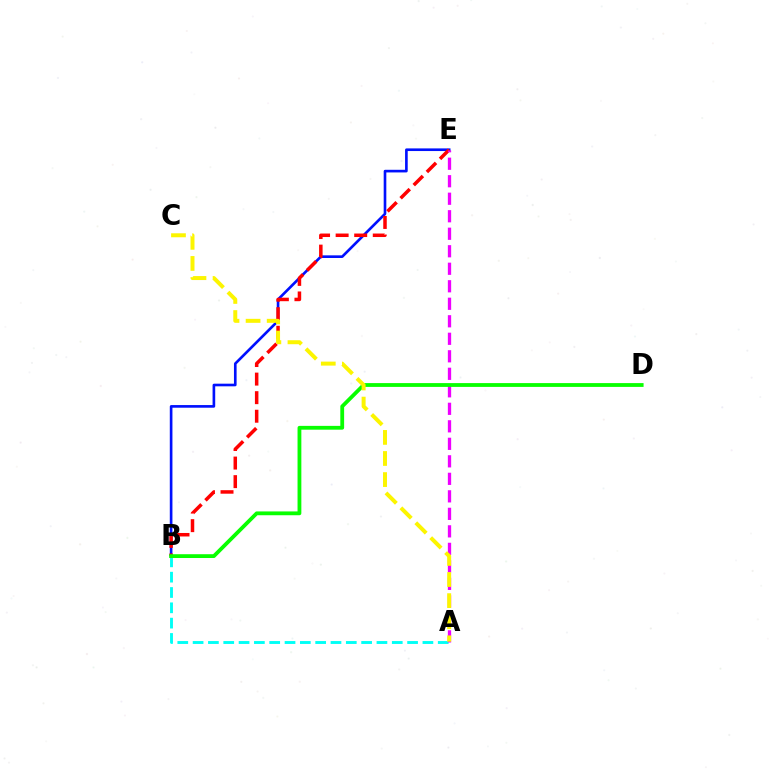{('B', 'E'): [{'color': '#0010ff', 'line_style': 'solid', 'thickness': 1.9}, {'color': '#ff0000', 'line_style': 'dashed', 'thickness': 2.52}], ('A', 'B'): [{'color': '#00fff6', 'line_style': 'dashed', 'thickness': 2.08}], ('A', 'E'): [{'color': '#ee00ff', 'line_style': 'dashed', 'thickness': 2.38}], ('B', 'D'): [{'color': '#08ff00', 'line_style': 'solid', 'thickness': 2.74}], ('A', 'C'): [{'color': '#fcf500', 'line_style': 'dashed', 'thickness': 2.87}]}